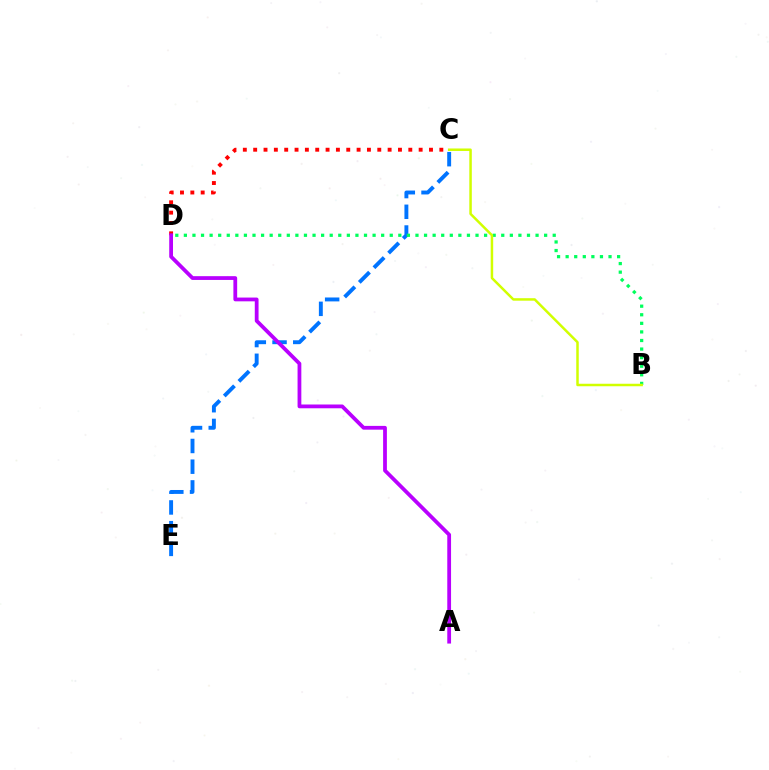{('C', 'E'): [{'color': '#0074ff', 'line_style': 'dashed', 'thickness': 2.81}], ('B', 'D'): [{'color': '#00ff5c', 'line_style': 'dotted', 'thickness': 2.33}], ('C', 'D'): [{'color': '#ff0000', 'line_style': 'dotted', 'thickness': 2.81}], ('A', 'D'): [{'color': '#b900ff', 'line_style': 'solid', 'thickness': 2.72}], ('B', 'C'): [{'color': '#d1ff00', 'line_style': 'solid', 'thickness': 1.8}]}